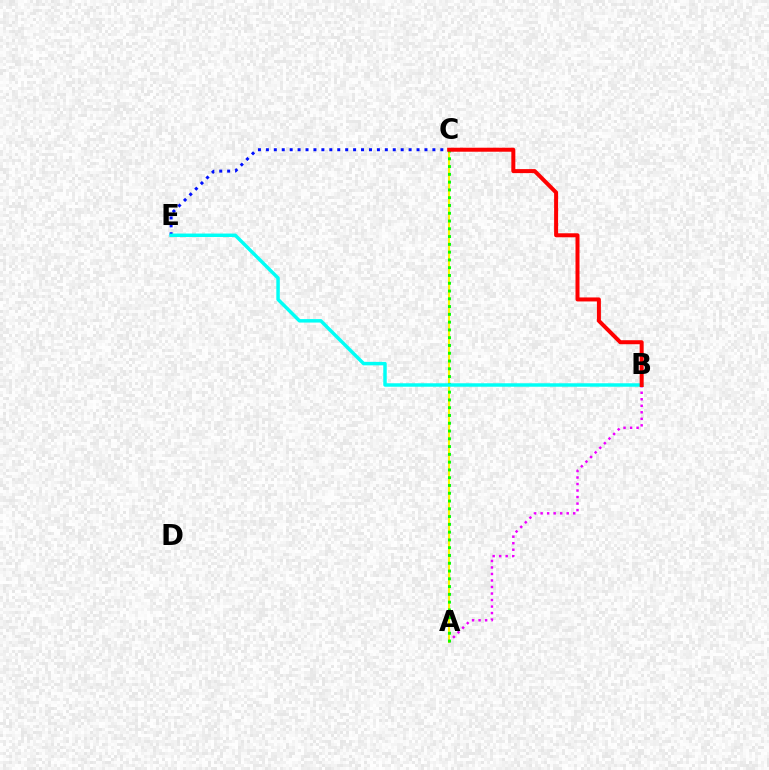{('C', 'E'): [{'color': '#0010ff', 'line_style': 'dotted', 'thickness': 2.15}], ('A', 'C'): [{'color': '#fcf500', 'line_style': 'solid', 'thickness': 1.51}, {'color': '#08ff00', 'line_style': 'dotted', 'thickness': 2.11}], ('A', 'B'): [{'color': '#ee00ff', 'line_style': 'dotted', 'thickness': 1.77}], ('B', 'E'): [{'color': '#00fff6', 'line_style': 'solid', 'thickness': 2.49}], ('B', 'C'): [{'color': '#ff0000', 'line_style': 'solid', 'thickness': 2.88}]}